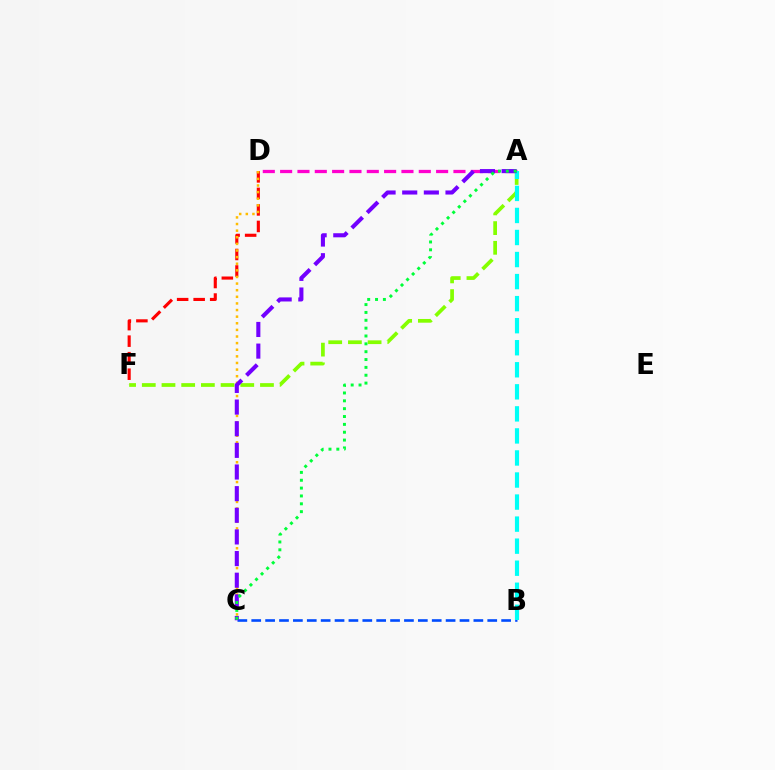{('A', 'D'): [{'color': '#ff00cf', 'line_style': 'dashed', 'thickness': 2.35}], ('B', 'C'): [{'color': '#004bff', 'line_style': 'dashed', 'thickness': 1.89}], ('D', 'F'): [{'color': '#ff0000', 'line_style': 'dashed', 'thickness': 2.24}], ('C', 'D'): [{'color': '#ffbd00', 'line_style': 'dotted', 'thickness': 1.8}], ('A', 'F'): [{'color': '#84ff00', 'line_style': 'dashed', 'thickness': 2.68}], ('A', 'B'): [{'color': '#00fff6', 'line_style': 'dashed', 'thickness': 3.0}], ('A', 'C'): [{'color': '#7200ff', 'line_style': 'dashed', 'thickness': 2.94}, {'color': '#00ff39', 'line_style': 'dotted', 'thickness': 2.13}]}